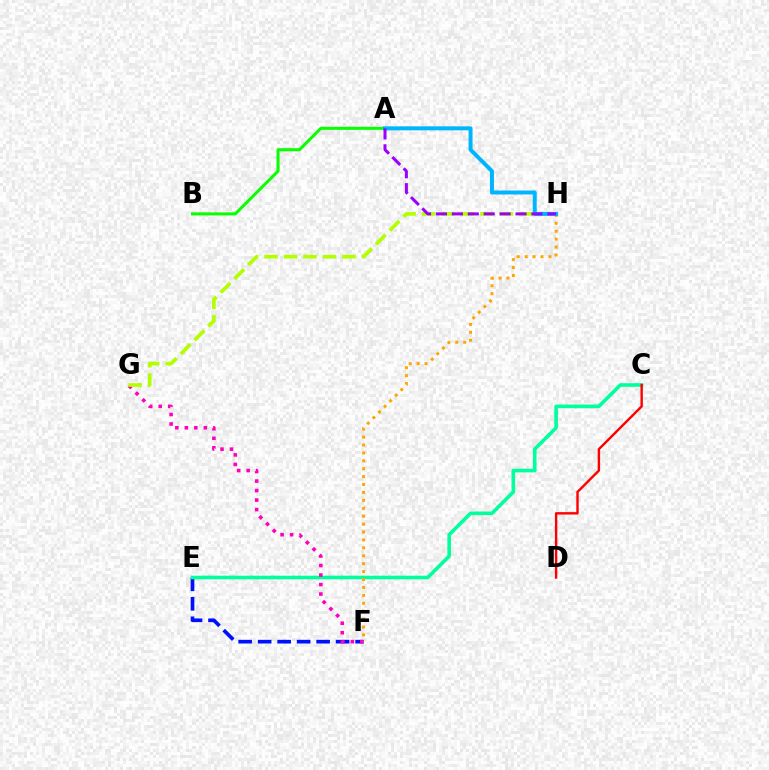{('E', 'F'): [{'color': '#0010ff', 'line_style': 'dashed', 'thickness': 2.65}], ('C', 'E'): [{'color': '#00ff9d', 'line_style': 'solid', 'thickness': 2.59}], ('F', 'G'): [{'color': '#ff00bd', 'line_style': 'dotted', 'thickness': 2.58}], ('G', 'H'): [{'color': '#b3ff00', 'line_style': 'dashed', 'thickness': 2.64}], ('F', 'H'): [{'color': '#ffa500', 'line_style': 'dotted', 'thickness': 2.15}], ('A', 'B'): [{'color': '#08ff00', 'line_style': 'solid', 'thickness': 2.18}], ('C', 'D'): [{'color': '#ff0000', 'line_style': 'solid', 'thickness': 1.73}], ('A', 'H'): [{'color': '#00b5ff', 'line_style': 'solid', 'thickness': 2.87}, {'color': '#9b00ff', 'line_style': 'dashed', 'thickness': 2.16}]}